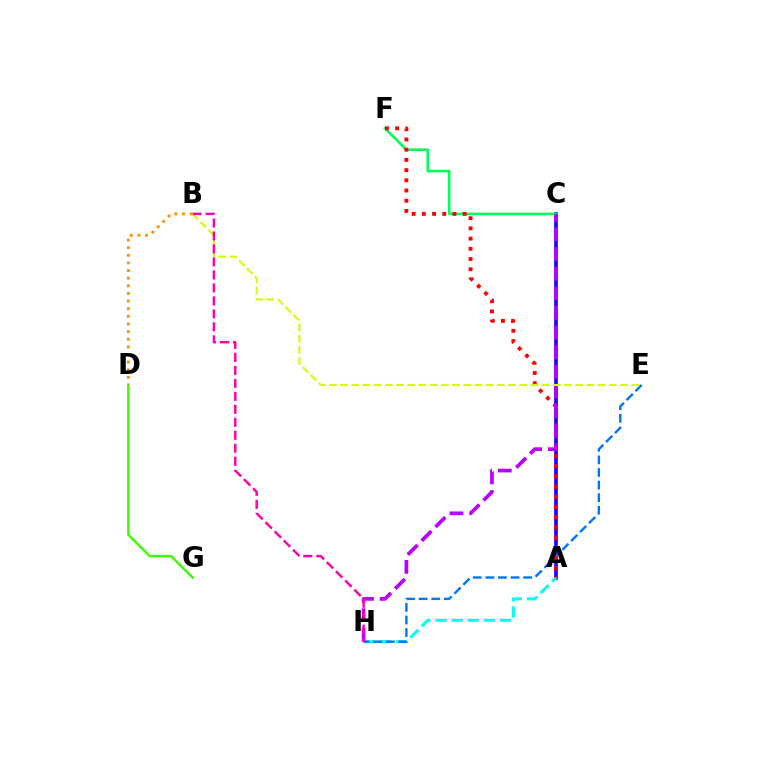{('A', 'C'): [{'color': '#2500ff', 'line_style': 'solid', 'thickness': 2.64}], ('A', 'H'): [{'color': '#00fff6', 'line_style': 'dashed', 'thickness': 2.19}], ('C', 'F'): [{'color': '#00ff5c', 'line_style': 'solid', 'thickness': 1.88}], ('D', 'G'): [{'color': '#3dff00', 'line_style': 'solid', 'thickness': 1.75}], ('E', 'H'): [{'color': '#0074ff', 'line_style': 'dashed', 'thickness': 1.71}], ('A', 'F'): [{'color': '#ff0000', 'line_style': 'dotted', 'thickness': 2.77}], ('C', 'H'): [{'color': '#b900ff', 'line_style': 'dashed', 'thickness': 2.67}], ('B', 'E'): [{'color': '#d1ff00', 'line_style': 'dashed', 'thickness': 1.52}], ('B', 'H'): [{'color': '#ff00ac', 'line_style': 'dashed', 'thickness': 1.76}], ('B', 'D'): [{'color': '#ff9400', 'line_style': 'dotted', 'thickness': 2.07}]}